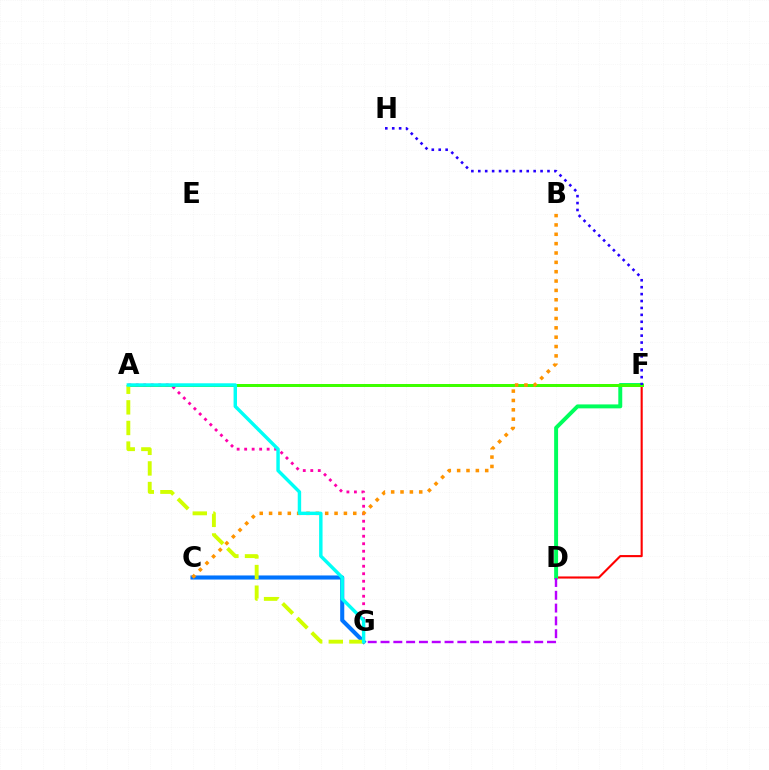{('D', 'F'): [{'color': '#ff0000', 'line_style': 'solid', 'thickness': 1.52}, {'color': '#00ff5c', 'line_style': 'solid', 'thickness': 2.84}], ('C', 'G'): [{'color': '#0074ff', 'line_style': 'solid', 'thickness': 2.94}], ('D', 'G'): [{'color': '#b900ff', 'line_style': 'dashed', 'thickness': 1.74}], ('A', 'F'): [{'color': '#3dff00', 'line_style': 'solid', 'thickness': 2.15}], ('A', 'G'): [{'color': '#ff00ac', 'line_style': 'dotted', 'thickness': 2.04}, {'color': '#d1ff00', 'line_style': 'dashed', 'thickness': 2.8}, {'color': '#00fff6', 'line_style': 'solid', 'thickness': 2.47}], ('B', 'C'): [{'color': '#ff9400', 'line_style': 'dotted', 'thickness': 2.54}], ('F', 'H'): [{'color': '#2500ff', 'line_style': 'dotted', 'thickness': 1.88}]}